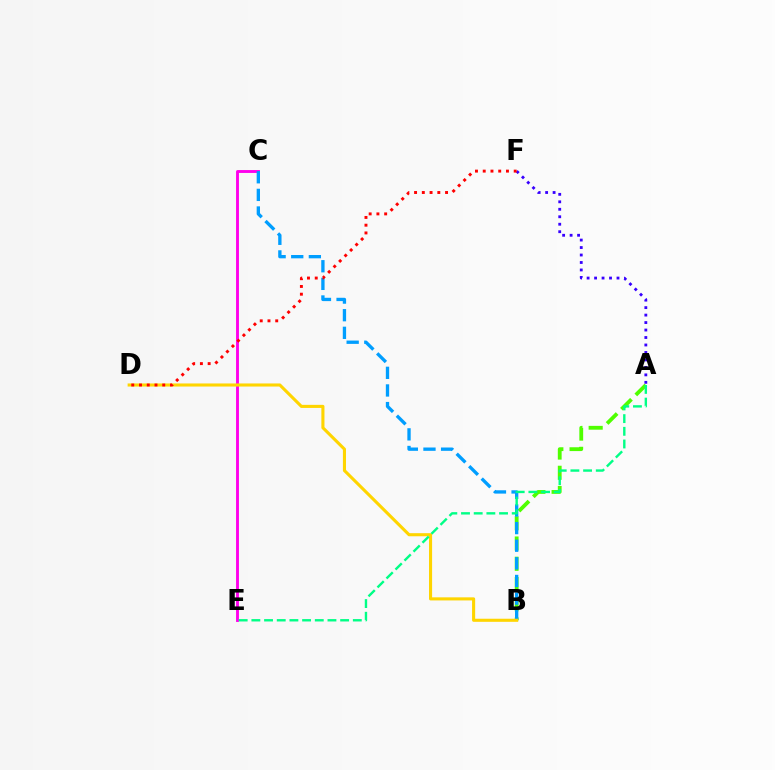{('A', 'B'): [{'color': '#4fff00', 'line_style': 'dashed', 'thickness': 2.75}], ('C', 'E'): [{'color': '#ff00ed', 'line_style': 'solid', 'thickness': 2.07}], ('B', 'C'): [{'color': '#009eff', 'line_style': 'dashed', 'thickness': 2.39}], ('B', 'D'): [{'color': '#ffd500', 'line_style': 'solid', 'thickness': 2.22}], ('A', 'F'): [{'color': '#3700ff', 'line_style': 'dotted', 'thickness': 2.03}], ('A', 'E'): [{'color': '#00ff86', 'line_style': 'dashed', 'thickness': 1.72}], ('D', 'F'): [{'color': '#ff0000', 'line_style': 'dotted', 'thickness': 2.1}]}